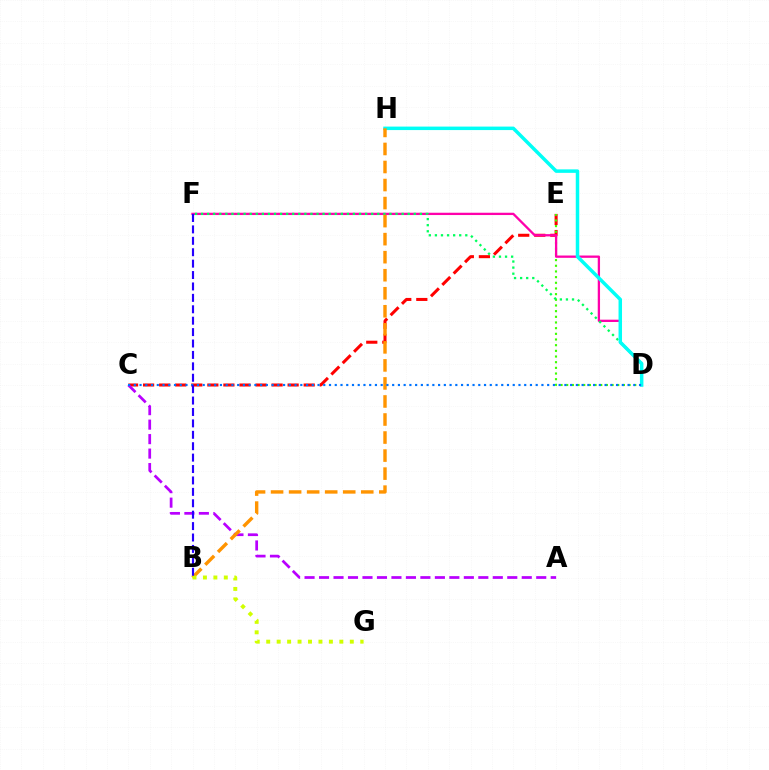{('C', 'E'): [{'color': '#ff0000', 'line_style': 'dashed', 'thickness': 2.18}], ('A', 'C'): [{'color': '#b900ff', 'line_style': 'dashed', 'thickness': 1.97}], ('D', 'E'): [{'color': '#3dff00', 'line_style': 'dotted', 'thickness': 1.54}], ('D', 'F'): [{'color': '#ff00ac', 'line_style': 'solid', 'thickness': 1.66}, {'color': '#00ff5c', 'line_style': 'dotted', 'thickness': 1.65}], ('D', 'H'): [{'color': '#00fff6', 'line_style': 'solid', 'thickness': 2.51}], ('B', 'H'): [{'color': '#ff9400', 'line_style': 'dashed', 'thickness': 2.45}], ('B', 'G'): [{'color': '#d1ff00', 'line_style': 'dotted', 'thickness': 2.84}], ('C', 'D'): [{'color': '#0074ff', 'line_style': 'dotted', 'thickness': 1.56}], ('B', 'F'): [{'color': '#2500ff', 'line_style': 'dashed', 'thickness': 1.55}]}